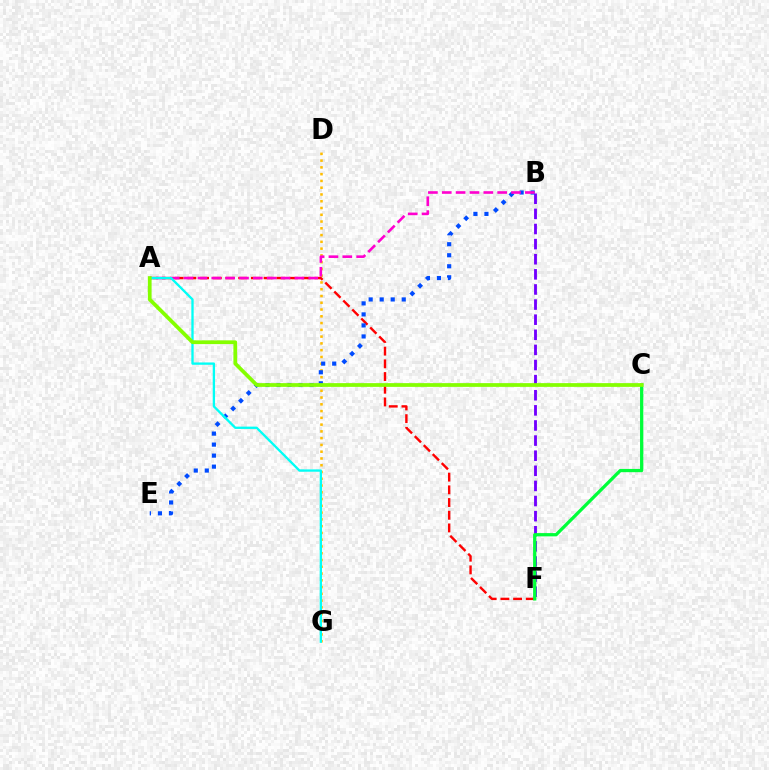{('D', 'G'): [{'color': '#ffbd00', 'line_style': 'dotted', 'thickness': 1.84}], ('B', 'F'): [{'color': '#7200ff', 'line_style': 'dashed', 'thickness': 2.05}], ('A', 'F'): [{'color': '#ff0000', 'line_style': 'dashed', 'thickness': 1.73}], ('B', 'E'): [{'color': '#004bff', 'line_style': 'dotted', 'thickness': 2.99}], ('A', 'B'): [{'color': '#ff00cf', 'line_style': 'dashed', 'thickness': 1.88}], ('A', 'G'): [{'color': '#00fff6', 'line_style': 'solid', 'thickness': 1.67}], ('C', 'F'): [{'color': '#00ff39', 'line_style': 'solid', 'thickness': 2.35}], ('A', 'C'): [{'color': '#84ff00', 'line_style': 'solid', 'thickness': 2.69}]}